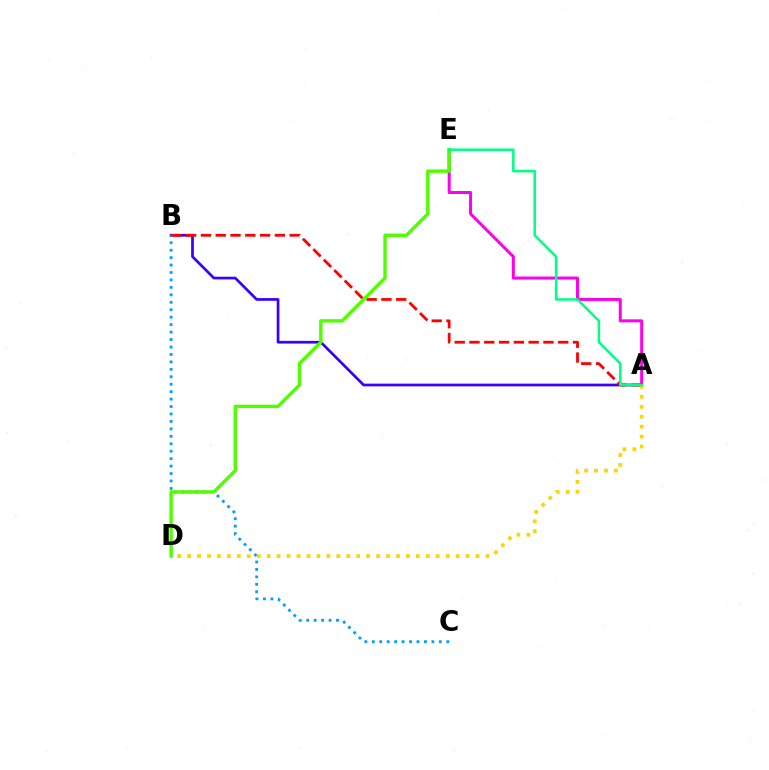{('A', 'B'): [{'color': '#3700ff', 'line_style': 'solid', 'thickness': 1.95}, {'color': '#ff0000', 'line_style': 'dashed', 'thickness': 2.01}], ('A', 'E'): [{'color': '#ff00ed', 'line_style': 'solid', 'thickness': 2.17}, {'color': '#00ff86', 'line_style': 'solid', 'thickness': 1.82}], ('B', 'C'): [{'color': '#009eff', 'line_style': 'dotted', 'thickness': 2.02}], ('D', 'E'): [{'color': '#4fff00', 'line_style': 'solid', 'thickness': 2.45}], ('A', 'D'): [{'color': '#ffd500', 'line_style': 'dotted', 'thickness': 2.7}]}